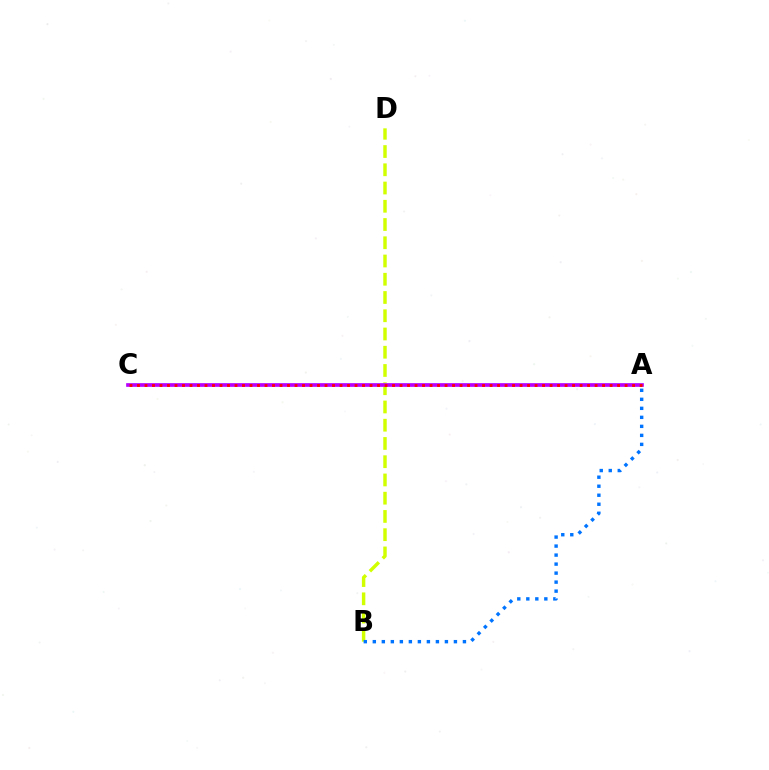{('A', 'C'): [{'color': '#00ff5c', 'line_style': 'solid', 'thickness': 1.61}, {'color': '#b900ff', 'line_style': 'solid', 'thickness': 2.64}, {'color': '#ff0000', 'line_style': 'dotted', 'thickness': 2.04}], ('B', 'D'): [{'color': '#d1ff00', 'line_style': 'dashed', 'thickness': 2.48}], ('A', 'B'): [{'color': '#0074ff', 'line_style': 'dotted', 'thickness': 2.45}]}